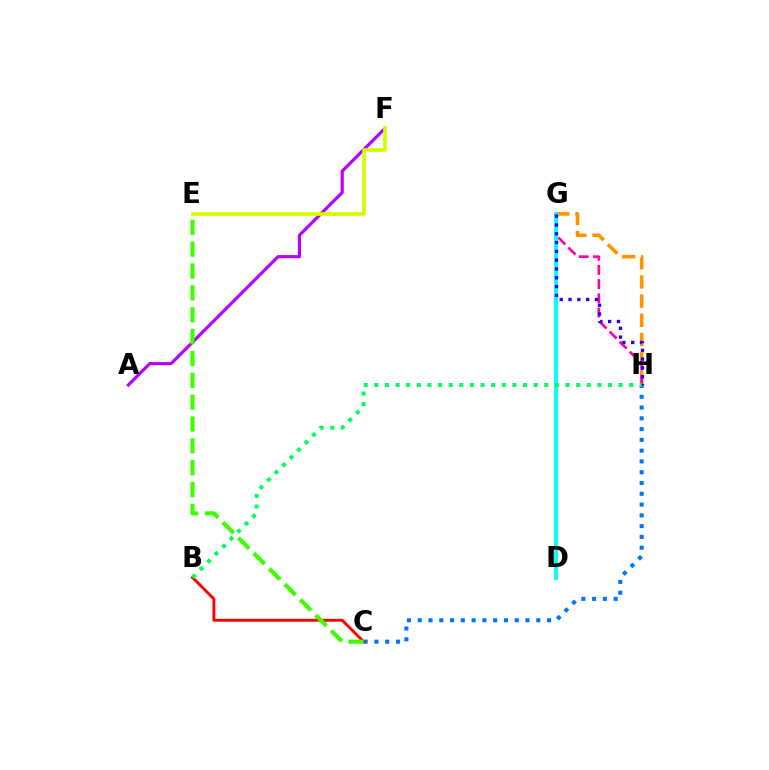{('A', 'F'): [{'color': '#b900ff', 'line_style': 'solid', 'thickness': 2.27}], ('G', 'H'): [{'color': '#ff9400', 'line_style': 'dashed', 'thickness': 2.61}, {'color': '#ff00ac', 'line_style': 'dashed', 'thickness': 1.93}, {'color': '#2500ff', 'line_style': 'dotted', 'thickness': 2.39}], ('C', 'H'): [{'color': '#0074ff', 'line_style': 'dotted', 'thickness': 2.93}], ('B', 'C'): [{'color': '#ff0000', 'line_style': 'solid', 'thickness': 2.09}], ('C', 'E'): [{'color': '#3dff00', 'line_style': 'dashed', 'thickness': 2.97}], ('D', 'G'): [{'color': '#00fff6', 'line_style': 'solid', 'thickness': 2.79}], ('E', 'F'): [{'color': '#d1ff00', 'line_style': 'solid', 'thickness': 2.64}], ('B', 'H'): [{'color': '#00ff5c', 'line_style': 'dotted', 'thickness': 2.88}]}